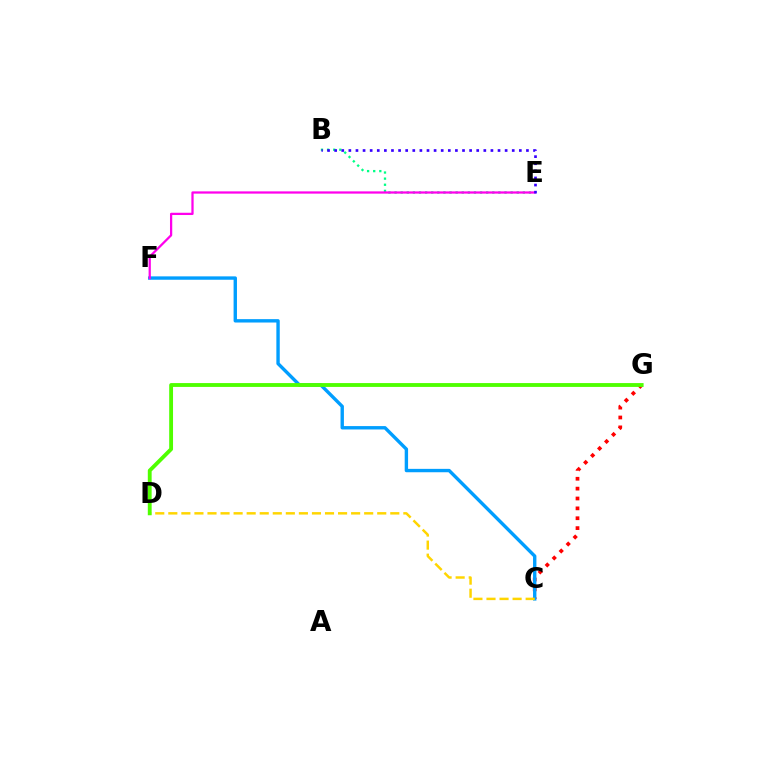{('B', 'E'): [{'color': '#00ff86', 'line_style': 'dotted', 'thickness': 1.66}, {'color': '#3700ff', 'line_style': 'dotted', 'thickness': 1.93}], ('C', 'G'): [{'color': '#ff0000', 'line_style': 'dotted', 'thickness': 2.68}], ('C', 'F'): [{'color': '#009eff', 'line_style': 'solid', 'thickness': 2.44}], ('E', 'F'): [{'color': '#ff00ed', 'line_style': 'solid', 'thickness': 1.63}], ('C', 'D'): [{'color': '#ffd500', 'line_style': 'dashed', 'thickness': 1.77}], ('D', 'G'): [{'color': '#4fff00', 'line_style': 'solid', 'thickness': 2.77}]}